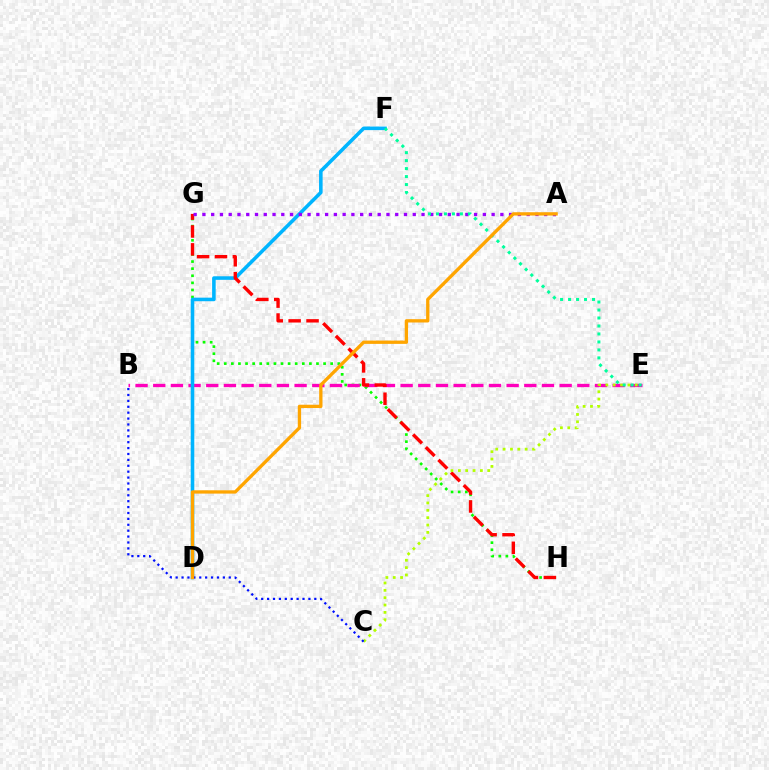{('G', 'H'): [{'color': '#08ff00', 'line_style': 'dotted', 'thickness': 1.93}, {'color': '#ff0000', 'line_style': 'dashed', 'thickness': 2.43}], ('B', 'E'): [{'color': '#ff00bd', 'line_style': 'dashed', 'thickness': 2.4}], ('D', 'F'): [{'color': '#00b5ff', 'line_style': 'solid', 'thickness': 2.57}], ('A', 'G'): [{'color': '#9b00ff', 'line_style': 'dotted', 'thickness': 2.38}], ('C', 'E'): [{'color': '#b3ff00', 'line_style': 'dotted', 'thickness': 2.0}], ('E', 'F'): [{'color': '#00ff9d', 'line_style': 'dotted', 'thickness': 2.17}], ('B', 'C'): [{'color': '#0010ff', 'line_style': 'dotted', 'thickness': 1.6}], ('A', 'D'): [{'color': '#ffa500', 'line_style': 'solid', 'thickness': 2.39}]}